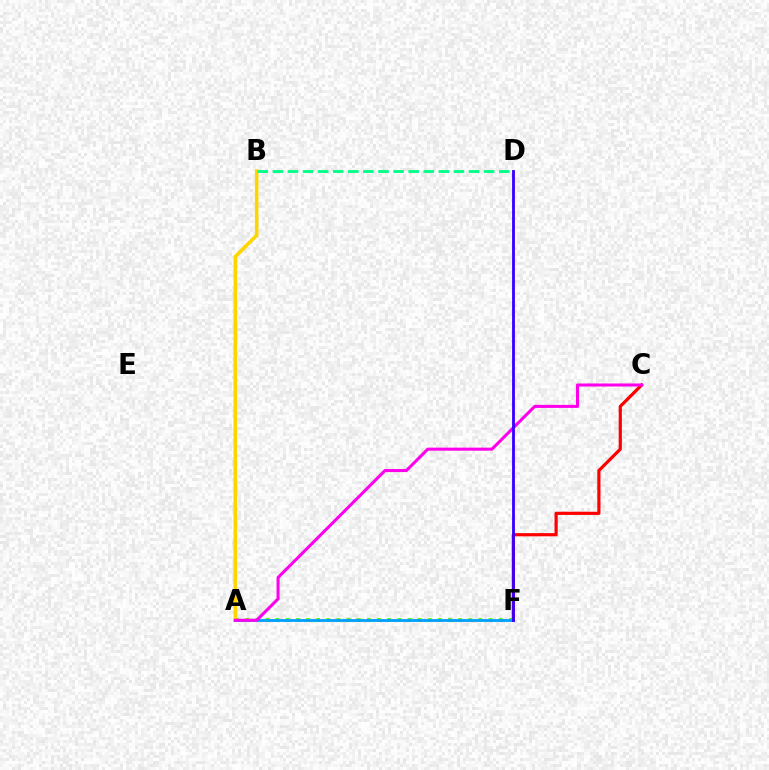{('A', 'F'): [{'color': '#4fff00', 'line_style': 'dotted', 'thickness': 2.76}, {'color': '#009eff', 'line_style': 'solid', 'thickness': 2.0}], ('A', 'B'): [{'color': '#ffd500', 'line_style': 'solid', 'thickness': 2.57}], ('C', 'F'): [{'color': '#ff0000', 'line_style': 'solid', 'thickness': 2.29}], ('A', 'C'): [{'color': '#ff00ed', 'line_style': 'solid', 'thickness': 2.2}], ('D', 'F'): [{'color': '#3700ff', 'line_style': 'solid', 'thickness': 2.04}], ('B', 'D'): [{'color': '#00ff86', 'line_style': 'dashed', 'thickness': 2.05}]}